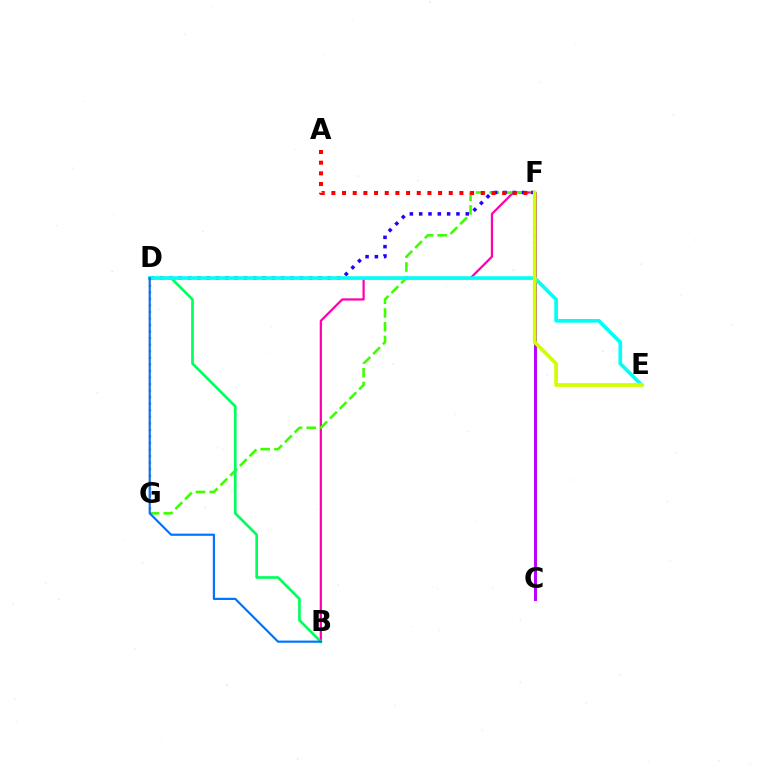{('B', 'F'): [{'color': '#ff00ac', 'line_style': 'solid', 'thickness': 1.6}], ('F', 'G'): [{'color': '#3dff00', 'line_style': 'dashed', 'thickness': 1.86}], ('D', 'F'): [{'color': '#2500ff', 'line_style': 'dotted', 'thickness': 2.53}], ('A', 'F'): [{'color': '#ff0000', 'line_style': 'dotted', 'thickness': 2.9}], ('B', 'D'): [{'color': '#00ff5c', 'line_style': 'solid', 'thickness': 1.91}, {'color': '#0074ff', 'line_style': 'solid', 'thickness': 1.57}], ('C', 'F'): [{'color': '#b900ff', 'line_style': 'solid', 'thickness': 2.12}], ('D', 'E'): [{'color': '#00fff6', 'line_style': 'solid', 'thickness': 2.64}], ('D', 'G'): [{'color': '#ff9400', 'line_style': 'dotted', 'thickness': 1.78}], ('E', 'F'): [{'color': '#d1ff00', 'line_style': 'solid', 'thickness': 2.69}]}